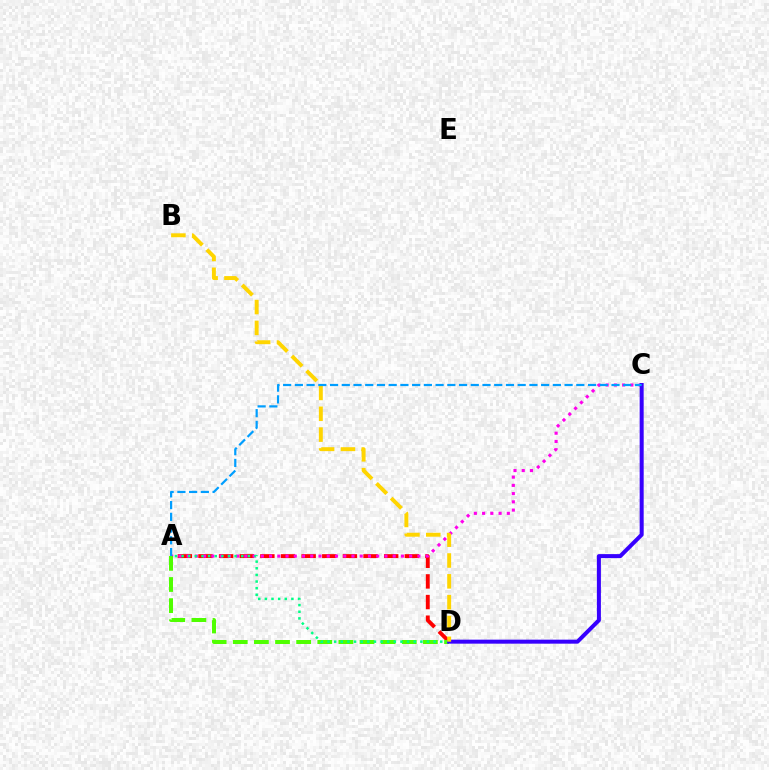{('A', 'D'): [{'color': '#ff0000', 'line_style': 'dashed', 'thickness': 2.8}, {'color': '#4fff00', 'line_style': 'dashed', 'thickness': 2.87}, {'color': '#00ff86', 'line_style': 'dotted', 'thickness': 1.8}], ('A', 'C'): [{'color': '#ff00ed', 'line_style': 'dotted', 'thickness': 2.24}, {'color': '#009eff', 'line_style': 'dashed', 'thickness': 1.59}], ('C', 'D'): [{'color': '#3700ff', 'line_style': 'solid', 'thickness': 2.89}], ('B', 'D'): [{'color': '#ffd500', 'line_style': 'dashed', 'thickness': 2.83}]}